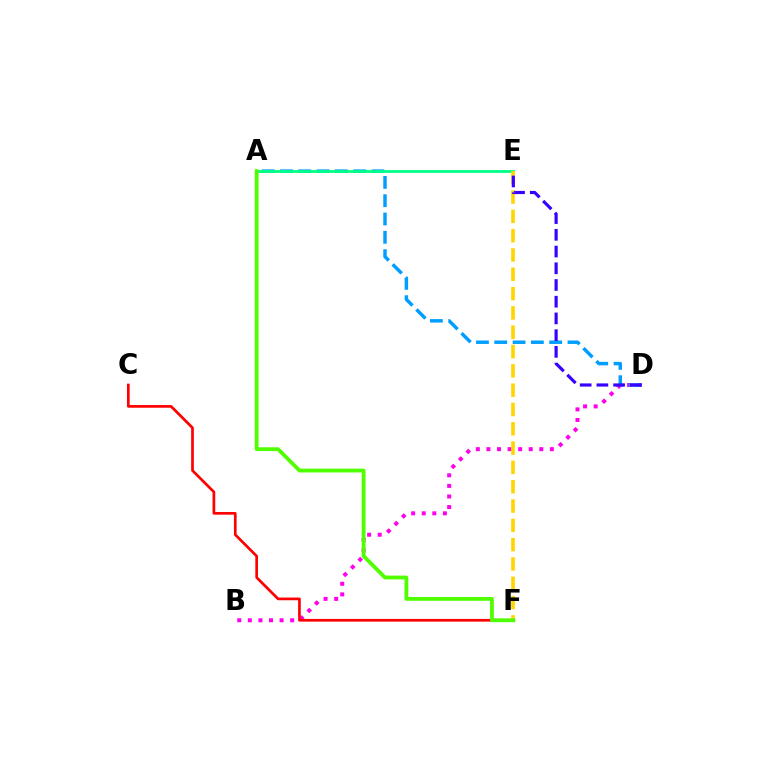{('B', 'D'): [{'color': '#ff00ed', 'line_style': 'dotted', 'thickness': 2.87}], ('A', 'D'): [{'color': '#009eff', 'line_style': 'dashed', 'thickness': 2.49}], ('A', 'E'): [{'color': '#00ff86', 'line_style': 'solid', 'thickness': 2.02}], ('C', 'F'): [{'color': '#ff0000', 'line_style': 'solid', 'thickness': 1.94}], ('E', 'F'): [{'color': '#ffd500', 'line_style': 'dashed', 'thickness': 2.62}], ('A', 'F'): [{'color': '#4fff00', 'line_style': 'solid', 'thickness': 2.73}], ('D', 'E'): [{'color': '#3700ff', 'line_style': 'dashed', 'thickness': 2.27}]}